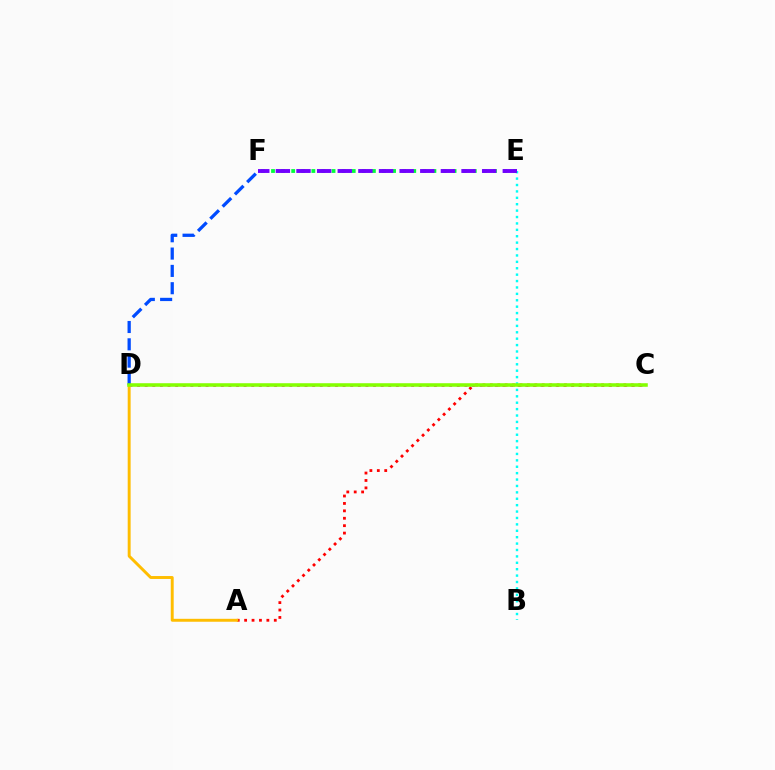{('B', 'E'): [{'color': '#00fff6', 'line_style': 'dotted', 'thickness': 1.74}], ('E', 'F'): [{'color': '#00ff39', 'line_style': 'dotted', 'thickness': 2.74}, {'color': '#7200ff', 'line_style': 'dashed', 'thickness': 2.8}], ('C', 'D'): [{'color': '#ff00cf', 'line_style': 'dotted', 'thickness': 2.07}, {'color': '#84ff00', 'line_style': 'solid', 'thickness': 2.56}], ('A', 'C'): [{'color': '#ff0000', 'line_style': 'dotted', 'thickness': 2.01}], ('A', 'D'): [{'color': '#ffbd00', 'line_style': 'solid', 'thickness': 2.11}], ('D', 'F'): [{'color': '#004bff', 'line_style': 'dashed', 'thickness': 2.35}]}